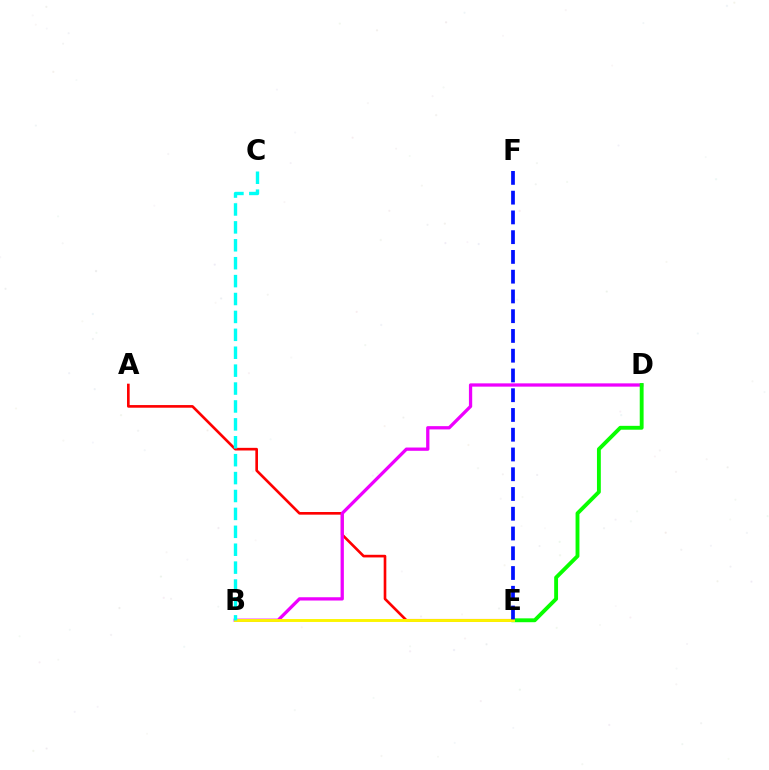{('A', 'E'): [{'color': '#ff0000', 'line_style': 'solid', 'thickness': 1.9}], ('B', 'D'): [{'color': '#ee00ff', 'line_style': 'solid', 'thickness': 2.36}], ('D', 'E'): [{'color': '#08ff00', 'line_style': 'solid', 'thickness': 2.78}], ('B', 'E'): [{'color': '#fcf500', 'line_style': 'solid', 'thickness': 2.1}], ('B', 'C'): [{'color': '#00fff6', 'line_style': 'dashed', 'thickness': 2.43}], ('E', 'F'): [{'color': '#0010ff', 'line_style': 'dashed', 'thickness': 2.68}]}